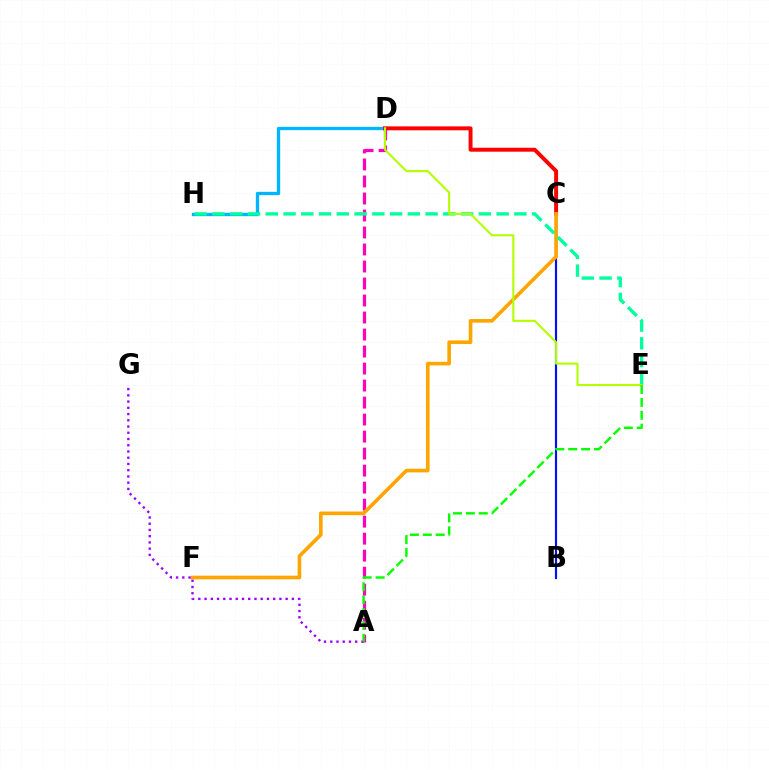{('A', 'D'): [{'color': '#ff00bd', 'line_style': 'dashed', 'thickness': 2.31}], ('D', 'H'): [{'color': '#00b5ff', 'line_style': 'solid', 'thickness': 2.4}], ('B', 'C'): [{'color': '#0010ff', 'line_style': 'solid', 'thickness': 1.55}], ('C', 'D'): [{'color': '#ff0000', 'line_style': 'solid', 'thickness': 2.84}], ('C', 'F'): [{'color': '#ffa500', 'line_style': 'solid', 'thickness': 2.62}], ('E', 'H'): [{'color': '#00ff9d', 'line_style': 'dashed', 'thickness': 2.41}], ('A', 'G'): [{'color': '#9b00ff', 'line_style': 'dotted', 'thickness': 1.69}], ('D', 'E'): [{'color': '#b3ff00', 'line_style': 'solid', 'thickness': 1.51}], ('A', 'E'): [{'color': '#08ff00', 'line_style': 'dashed', 'thickness': 1.75}]}